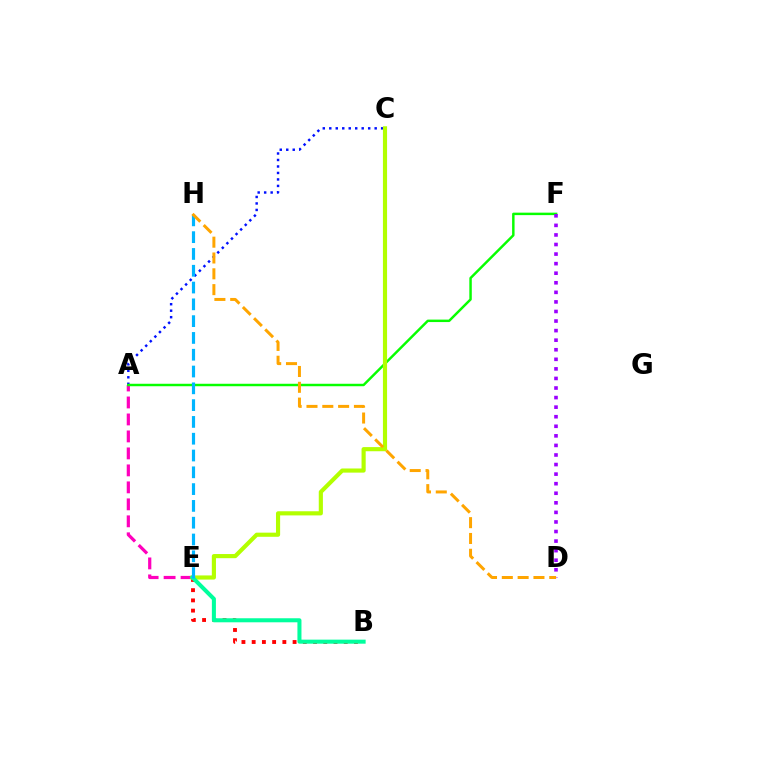{('B', 'E'): [{'color': '#ff0000', 'line_style': 'dotted', 'thickness': 2.78}, {'color': '#00ff9d', 'line_style': 'solid', 'thickness': 2.91}], ('A', 'C'): [{'color': '#0010ff', 'line_style': 'dotted', 'thickness': 1.76}], ('A', 'E'): [{'color': '#ff00bd', 'line_style': 'dashed', 'thickness': 2.31}], ('A', 'F'): [{'color': '#08ff00', 'line_style': 'solid', 'thickness': 1.77}], ('C', 'E'): [{'color': '#b3ff00', 'line_style': 'solid', 'thickness': 2.98}], ('D', 'F'): [{'color': '#9b00ff', 'line_style': 'dotted', 'thickness': 2.6}], ('E', 'H'): [{'color': '#00b5ff', 'line_style': 'dashed', 'thickness': 2.28}], ('D', 'H'): [{'color': '#ffa500', 'line_style': 'dashed', 'thickness': 2.15}]}